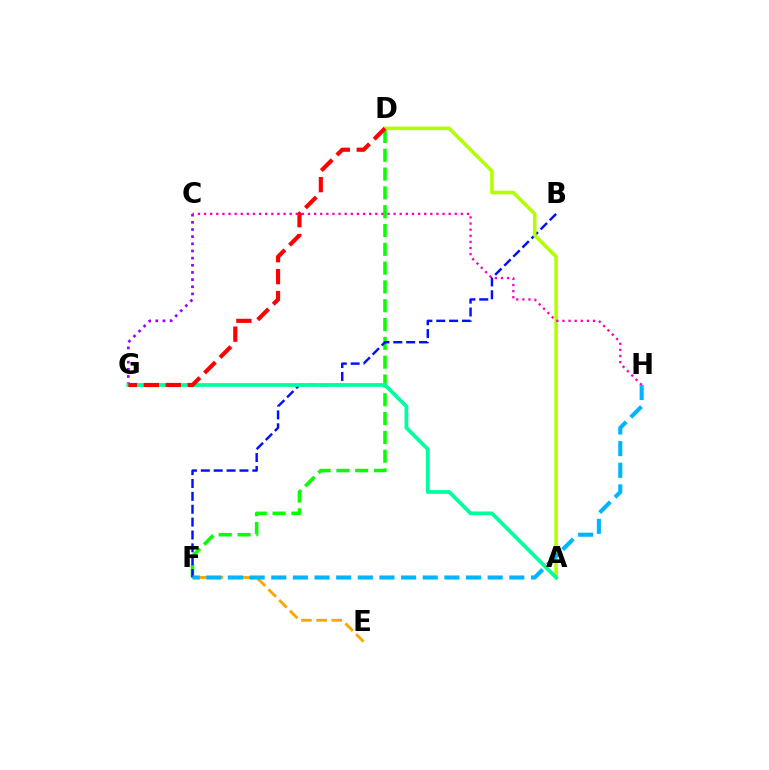{('E', 'F'): [{'color': '#ffa500', 'line_style': 'dashed', 'thickness': 2.06}], ('D', 'F'): [{'color': '#08ff00', 'line_style': 'dashed', 'thickness': 2.56}], ('B', 'F'): [{'color': '#0010ff', 'line_style': 'dashed', 'thickness': 1.75}], ('A', 'D'): [{'color': '#b3ff00', 'line_style': 'solid', 'thickness': 2.59}], ('C', 'G'): [{'color': '#9b00ff', 'line_style': 'dotted', 'thickness': 1.94}], ('C', 'H'): [{'color': '#ff00bd', 'line_style': 'dotted', 'thickness': 1.66}], ('A', 'G'): [{'color': '#00ff9d', 'line_style': 'solid', 'thickness': 2.7}], ('F', 'H'): [{'color': '#00b5ff', 'line_style': 'dashed', 'thickness': 2.94}], ('D', 'G'): [{'color': '#ff0000', 'line_style': 'dashed', 'thickness': 2.98}]}